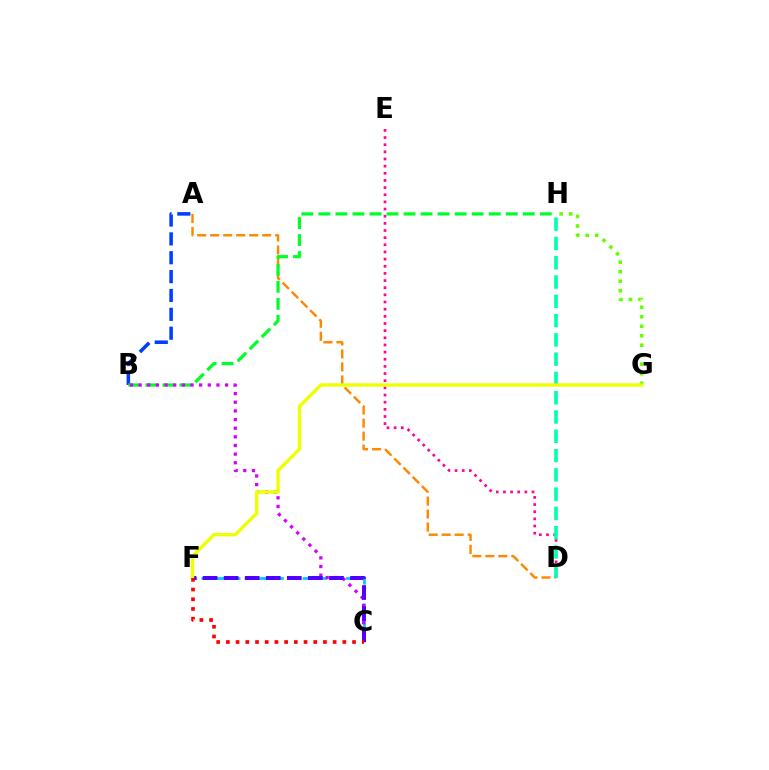{('C', 'F'): [{'color': '#00c7ff', 'line_style': 'dashed', 'thickness': 1.96}, {'color': '#4f00ff', 'line_style': 'dashed', 'thickness': 2.86}, {'color': '#ff0000', 'line_style': 'dotted', 'thickness': 2.64}], ('A', 'D'): [{'color': '#ff8800', 'line_style': 'dashed', 'thickness': 1.77}], ('A', 'B'): [{'color': '#003fff', 'line_style': 'dashed', 'thickness': 2.56}], ('D', 'E'): [{'color': '#ff00a0', 'line_style': 'dotted', 'thickness': 1.94}], ('B', 'H'): [{'color': '#00ff27', 'line_style': 'dashed', 'thickness': 2.31}], ('G', 'H'): [{'color': '#66ff00', 'line_style': 'dotted', 'thickness': 2.58}], ('B', 'C'): [{'color': '#d600ff', 'line_style': 'dotted', 'thickness': 2.35}], ('D', 'H'): [{'color': '#00ffaf', 'line_style': 'dashed', 'thickness': 2.62}], ('F', 'G'): [{'color': '#eeff00', 'line_style': 'solid', 'thickness': 2.43}]}